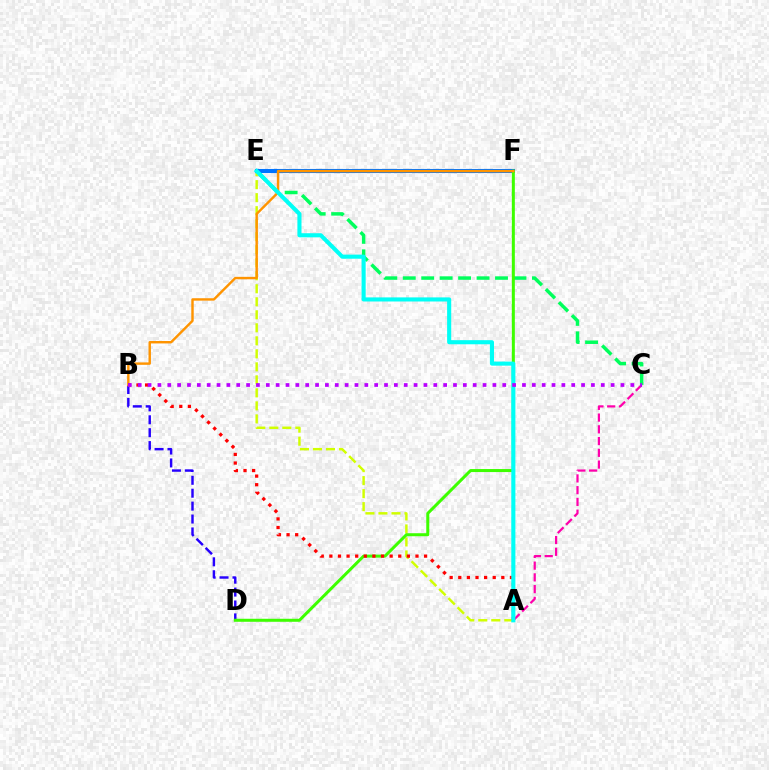{('C', 'E'): [{'color': '#00ff5c', 'line_style': 'dashed', 'thickness': 2.51}], ('A', 'E'): [{'color': '#d1ff00', 'line_style': 'dashed', 'thickness': 1.77}, {'color': '#00fff6', 'line_style': 'solid', 'thickness': 2.95}], ('B', 'D'): [{'color': '#2500ff', 'line_style': 'dashed', 'thickness': 1.75}], ('E', 'F'): [{'color': '#0074ff', 'line_style': 'solid', 'thickness': 2.95}], ('D', 'F'): [{'color': '#3dff00', 'line_style': 'solid', 'thickness': 2.17}], ('B', 'F'): [{'color': '#ff9400', 'line_style': 'solid', 'thickness': 1.75}], ('A', 'C'): [{'color': '#ff00ac', 'line_style': 'dashed', 'thickness': 1.6}], ('A', 'B'): [{'color': '#ff0000', 'line_style': 'dotted', 'thickness': 2.34}], ('B', 'C'): [{'color': '#b900ff', 'line_style': 'dotted', 'thickness': 2.68}]}